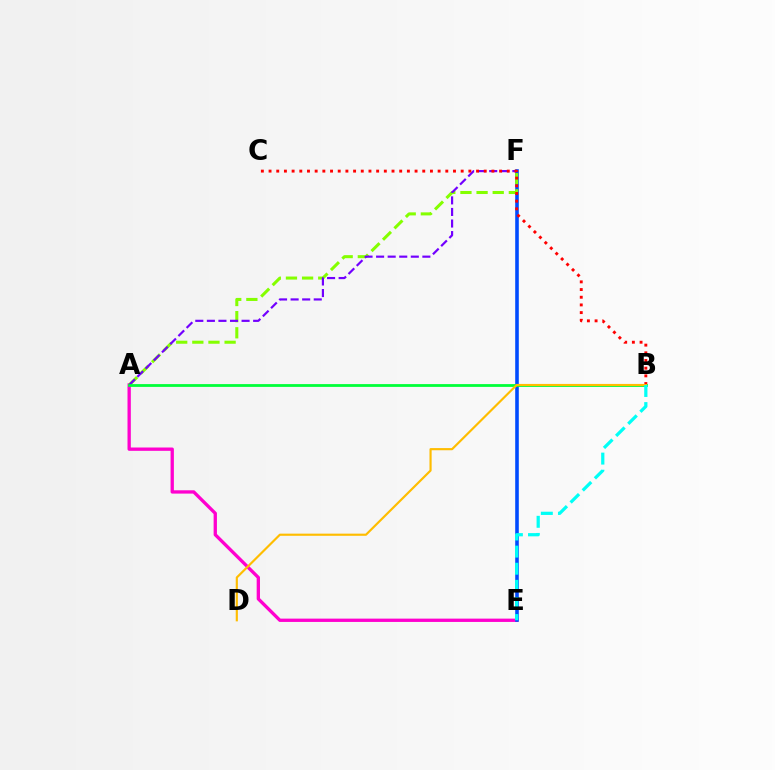{('A', 'E'): [{'color': '#ff00cf', 'line_style': 'solid', 'thickness': 2.39}], ('E', 'F'): [{'color': '#004bff', 'line_style': 'solid', 'thickness': 2.59}], ('A', 'F'): [{'color': '#84ff00', 'line_style': 'dashed', 'thickness': 2.19}, {'color': '#7200ff', 'line_style': 'dashed', 'thickness': 1.57}], ('B', 'C'): [{'color': '#ff0000', 'line_style': 'dotted', 'thickness': 2.09}], ('A', 'B'): [{'color': '#00ff39', 'line_style': 'solid', 'thickness': 2.01}], ('B', 'D'): [{'color': '#ffbd00', 'line_style': 'solid', 'thickness': 1.55}], ('B', 'E'): [{'color': '#00fff6', 'line_style': 'dashed', 'thickness': 2.32}]}